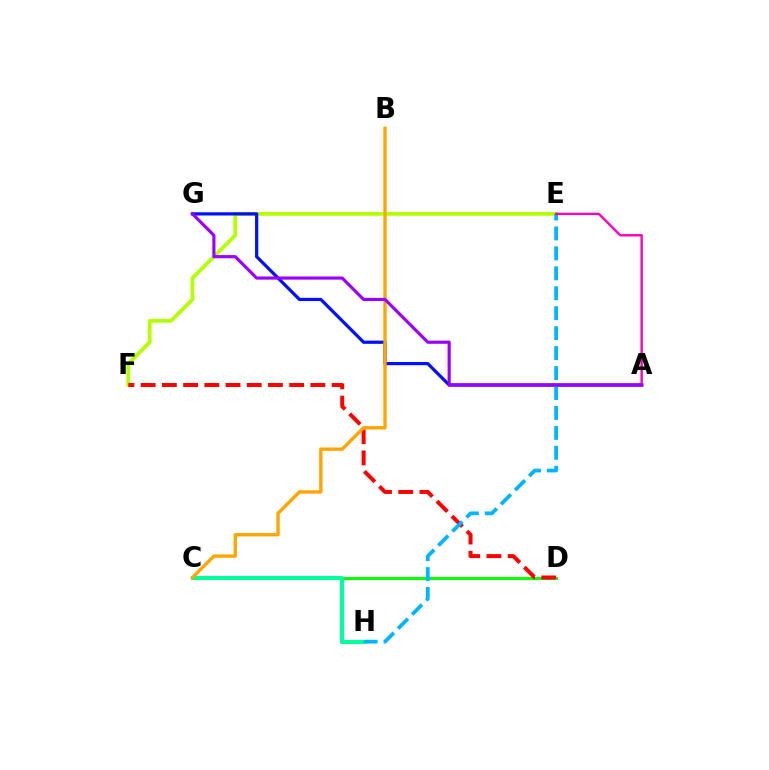{('C', 'D'): [{'color': '#08ff00', 'line_style': 'solid', 'thickness': 2.13}], ('E', 'F'): [{'color': '#b3ff00', 'line_style': 'solid', 'thickness': 2.69}], ('A', 'G'): [{'color': '#0010ff', 'line_style': 'solid', 'thickness': 2.32}, {'color': '#9b00ff', 'line_style': 'solid', 'thickness': 2.27}], ('C', 'H'): [{'color': '#00ff9d', 'line_style': 'solid', 'thickness': 2.93}], ('D', 'F'): [{'color': '#ff0000', 'line_style': 'dashed', 'thickness': 2.88}], ('B', 'C'): [{'color': '#ffa500', 'line_style': 'solid', 'thickness': 2.42}], ('E', 'H'): [{'color': '#00b5ff', 'line_style': 'dashed', 'thickness': 2.71}], ('A', 'E'): [{'color': '#ff00bd', 'line_style': 'solid', 'thickness': 1.72}]}